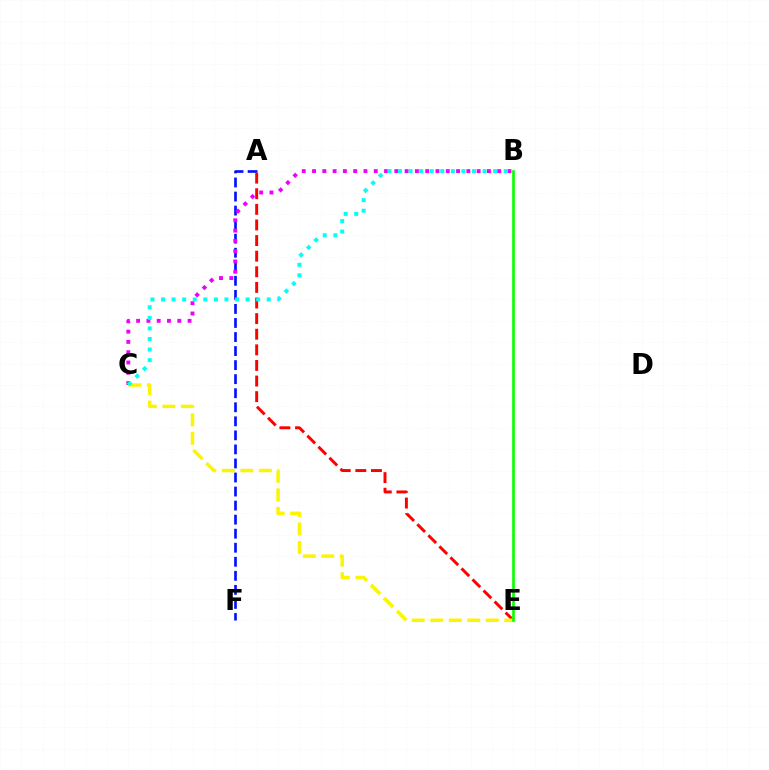{('A', 'F'): [{'color': '#0010ff', 'line_style': 'dashed', 'thickness': 1.91}], ('A', 'E'): [{'color': '#ff0000', 'line_style': 'dashed', 'thickness': 2.12}], ('B', 'C'): [{'color': '#ee00ff', 'line_style': 'dotted', 'thickness': 2.8}, {'color': '#00fff6', 'line_style': 'dotted', 'thickness': 2.87}], ('C', 'E'): [{'color': '#fcf500', 'line_style': 'dashed', 'thickness': 2.51}], ('B', 'E'): [{'color': '#08ff00', 'line_style': 'solid', 'thickness': 1.9}]}